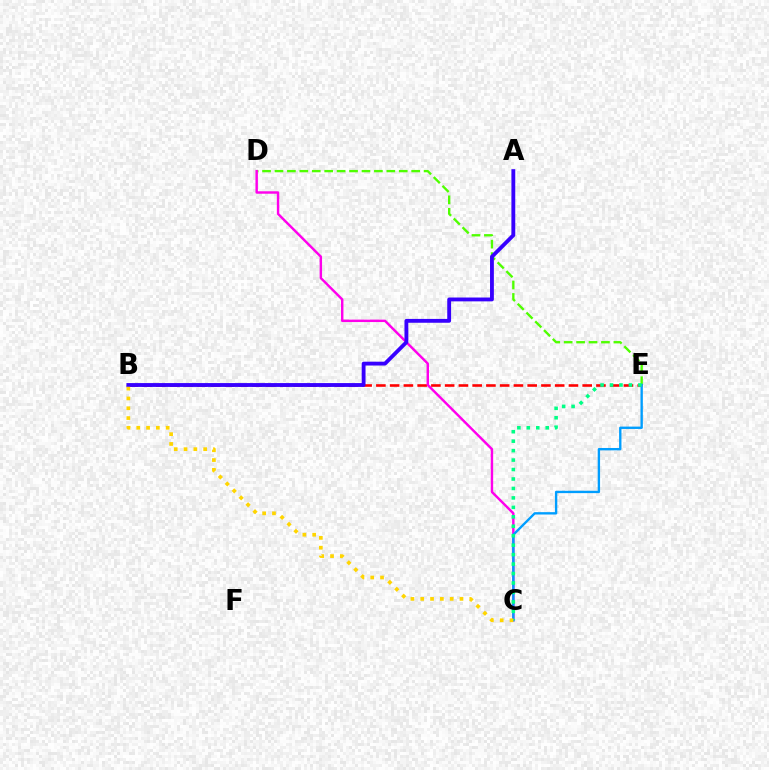{('D', 'E'): [{'color': '#4fff00', 'line_style': 'dashed', 'thickness': 1.69}], ('B', 'E'): [{'color': '#ff0000', 'line_style': 'dashed', 'thickness': 1.87}], ('C', 'D'): [{'color': '#ff00ed', 'line_style': 'solid', 'thickness': 1.75}], ('C', 'E'): [{'color': '#009eff', 'line_style': 'solid', 'thickness': 1.7}, {'color': '#00ff86', 'line_style': 'dotted', 'thickness': 2.57}], ('A', 'B'): [{'color': '#3700ff', 'line_style': 'solid', 'thickness': 2.76}], ('B', 'C'): [{'color': '#ffd500', 'line_style': 'dotted', 'thickness': 2.67}]}